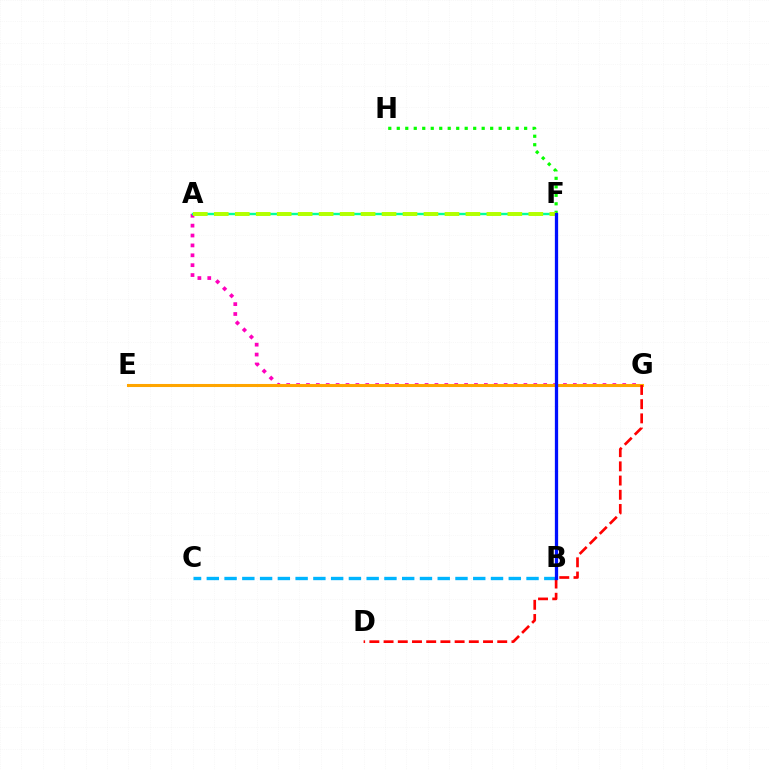{('A', 'G'): [{'color': '#ff00bd', 'line_style': 'dotted', 'thickness': 2.69}], ('B', 'C'): [{'color': '#00b5ff', 'line_style': 'dashed', 'thickness': 2.41}], ('E', 'G'): [{'color': '#ffa500', 'line_style': 'solid', 'thickness': 2.2}], ('A', 'F'): [{'color': '#00ff9d', 'line_style': 'solid', 'thickness': 1.72}, {'color': '#b3ff00', 'line_style': 'dashed', 'thickness': 2.85}], ('B', 'F'): [{'color': '#9b00ff', 'line_style': 'solid', 'thickness': 1.88}, {'color': '#0010ff', 'line_style': 'solid', 'thickness': 2.36}], ('F', 'H'): [{'color': '#08ff00', 'line_style': 'dotted', 'thickness': 2.31}], ('D', 'G'): [{'color': '#ff0000', 'line_style': 'dashed', 'thickness': 1.93}]}